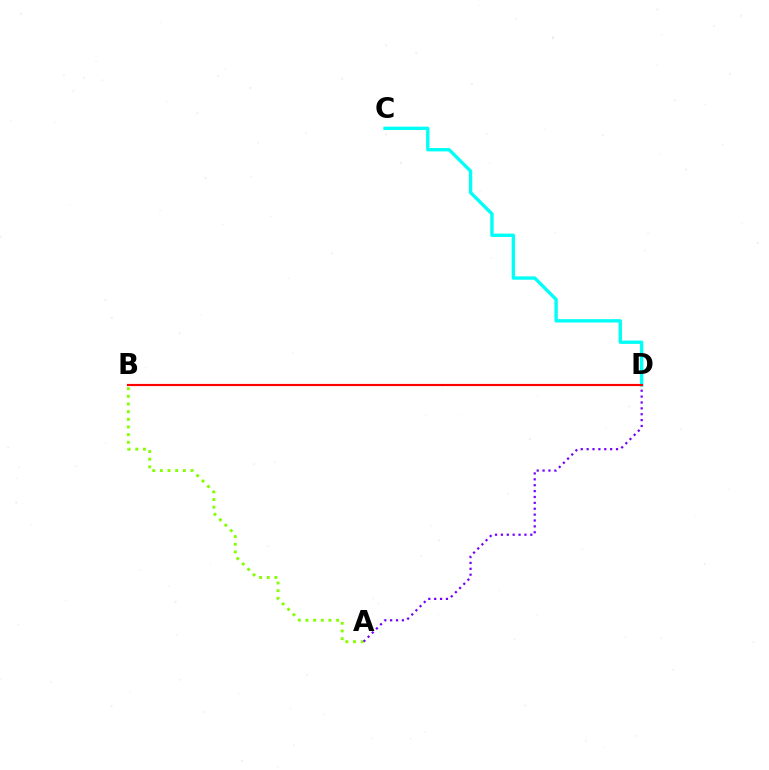{('C', 'D'): [{'color': '#00fff6', 'line_style': 'solid', 'thickness': 2.42}], ('A', 'B'): [{'color': '#84ff00', 'line_style': 'dotted', 'thickness': 2.08}], ('A', 'D'): [{'color': '#7200ff', 'line_style': 'dotted', 'thickness': 1.6}], ('B', 'D'): [{'color': '#ff0000', 'line_style': 'solid', 'thickness': 1.57}]}